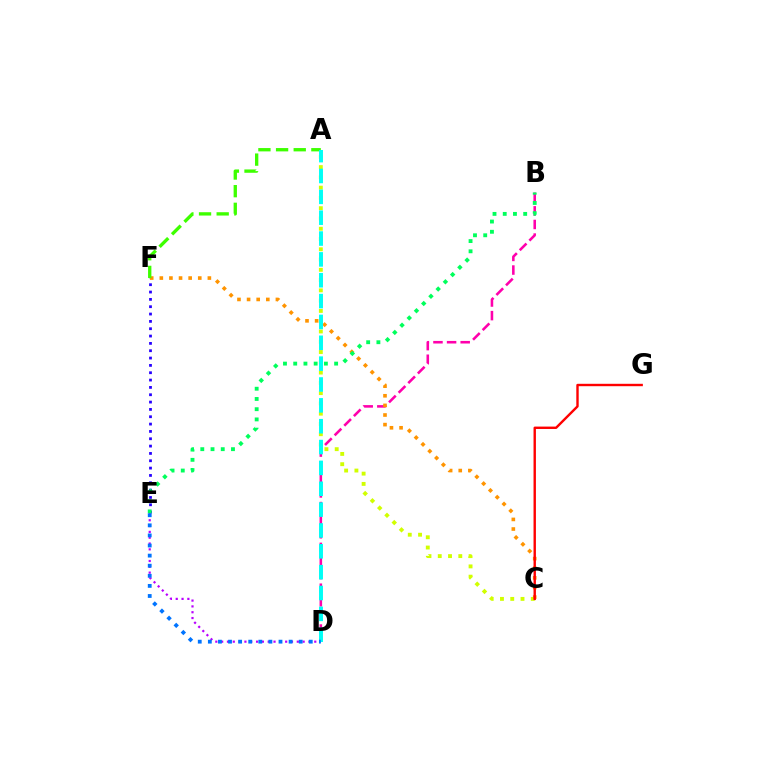{('E', 'F'): [{'color': '#2500ff', 'line_style': 'dotted', 'thickness': 1.99}], ('B', 'D'): [{'color': '#ff00ac', 'line_style': 'dashed', 'thickness': 1.85}], ('A', 'C'): [{'color': '#d1ff00', 'line_style': 'dotted', 'thickness': 2.79}], ('D', 'E'): [{'color': '#b900ff', 'line_style': 'dotted', 'thickness': 1.58}, {'color': '#0074ff', 'line_style': 'dotted', 'thickness': 2.74}], ('C', 'F'): [{'color': '#ff9400', 'line_style': 'dotted', 'thickness': 2.61}], ('A', 'F'): [{'color': '#3dff00', 'line_style': 'dashed', 'thickness': 2.4}], ('C', 'G'): [{'color': '#ff0000', 'line_style': 'solid', 'thickness': 1.72}], ('A', 'D'): [{'color': '#00fff6', 'line_style': 'dashed', 'thickness': 2.83}], ('B', 'E'): [{'color': '#00ff5c', 'line_style': 'dotted', 'thickness': 2.78}]}